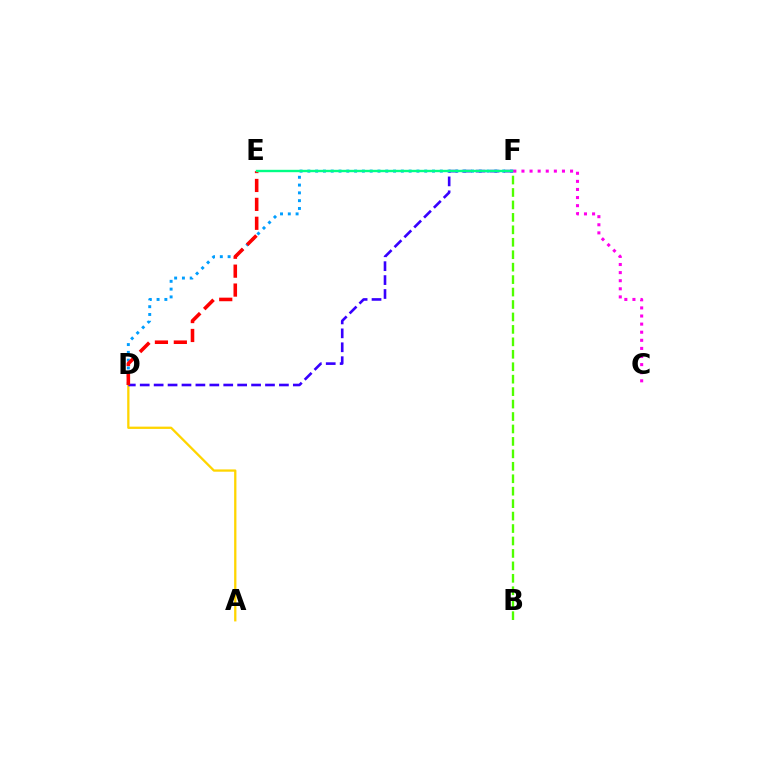{('B', 'F'): [{'color': '#4fff00', 'line_style': 'dashed', 'thickness': 1.69}], ('A', 'D'): [{'color': '#ffd500', 'line_style': 'solid', 'thickness': 1.65}], ('D', 'F'): [{'color': '#009eff', 'line_style': 'dotted', 'thickness': 2.12}, {'color': '#3700ff', 'line_style': 'dashed', 'thickness': 1.89}], ('D', 'E'): [{'color': '#ff0000', 'line_style': 'dashed', 'thickness': 2.57}], ('E', 'F'): [{'color': '#00ff86', 'line_style': 'solid', 'thickness': 1.71}], ('C', 'F'): [{'color': '#ff00ed', 'line_style': 'dotted', 'thickness': 2.2}]}